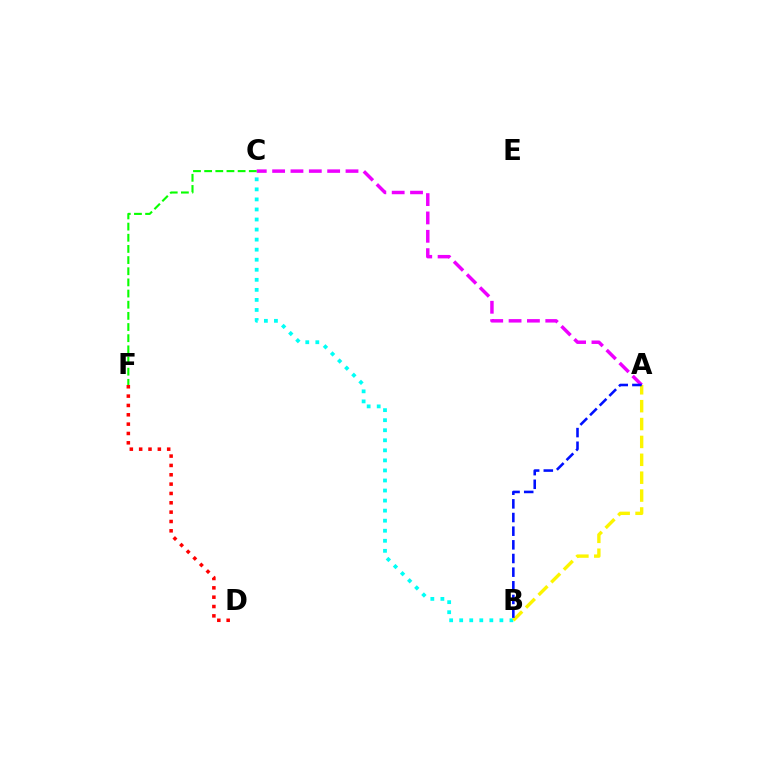{('A', 'C'): [{'color': '#ee00ff', 'line_style': 'dashed', 'thickness': 2.49}], ('C', 'F'): [{'color': '#08ff00', 'line_style': 'dashed', 'thickness': 1.52}], ('B', 'C'): [{'color': '#00fff6', 'line_style': 'dotted', 'thickness': 2.73}], ('D', 'F'): [{'color': '#ff0000', 'line_style': 'dotted', 'thickness': 2.54}], ('A', 'B'): [{'color': '#fcf500', 'line_style': 'dashed', 'thickness': 2.43}, {'color': '#0010ff', 'line_style': 'dashed', 'thickness': 1.86}]}